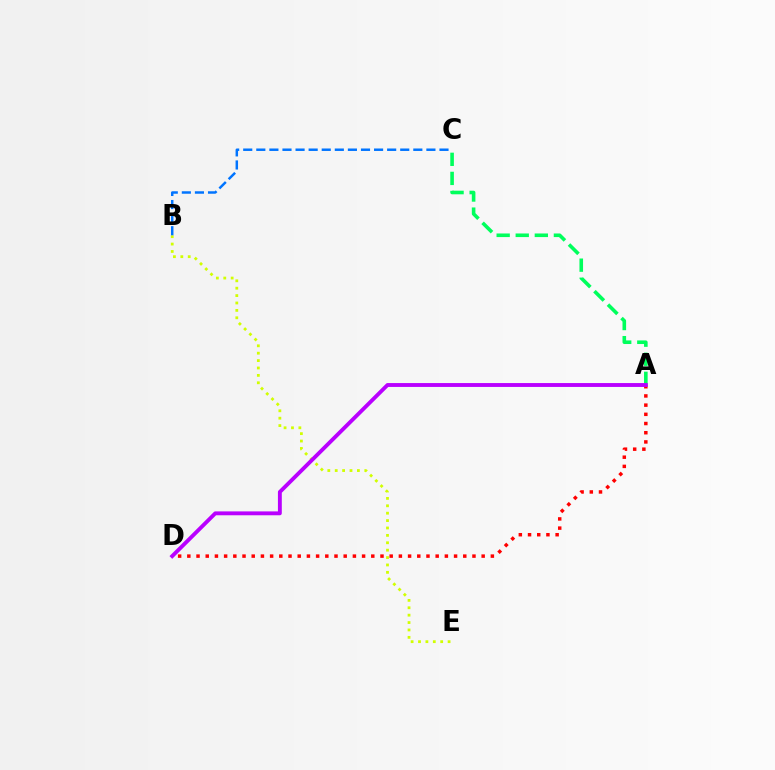{('B', 'E'): [{'color': '#d1ff00', 'line_style': 'dotted', 'thickness': 2.01}], ('B', 'C'): [{'color': '#0074ff', 'line_style': 'dashed', 'thickness': 1.78}], ('A', 'C'): [{'color': '#00ff5c', 'line_style': 'dashed', 'thickness': 2.59}], ('A', 'D'): [{'color': '#ff0000', 'line_style': 'dotted', 'thickness': 2.5}, {'color': '#b900ff', 'line_style': 'solid', 'thickness': 2.79}]}